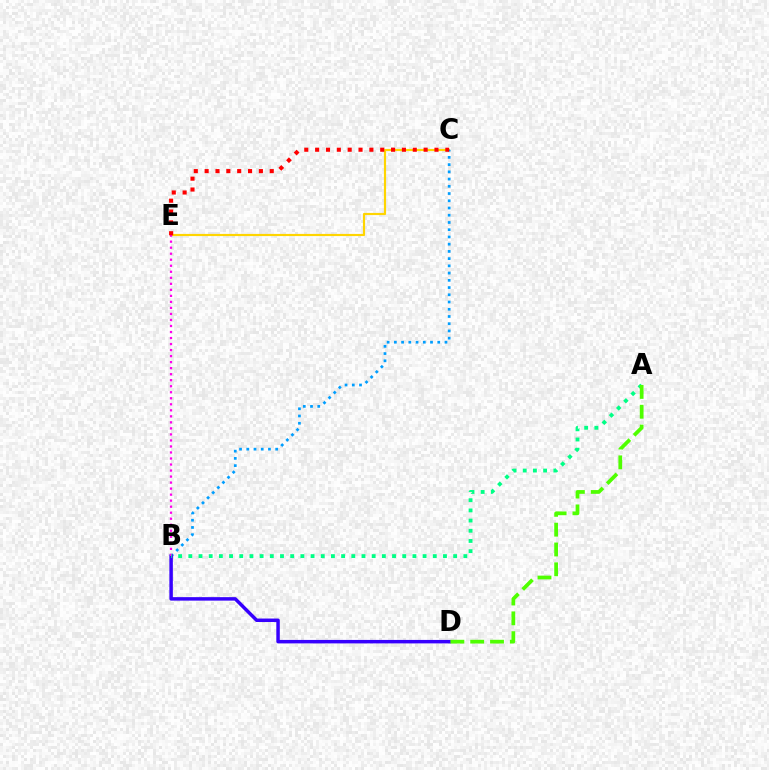{('C', 'E'): [{'color': '#ffd500', 'line_style': 'solid', 'thickness': 1.56}, {'color': '#ff0000', 'line_style': 'dotted', 'thickness': 2.95}], ('B', 'C'): [{'color': '#009eff', 'line_style': 'dotted', 'thickness': 1.96}], ('B', 'D'): [{'color': '#3700ff', 'line_style': 'solid', 'thickness': 2.5}], ('B', 'E'): [{'color': '#ff00ed', 'line_style': 'dotted', 'thickness': 1.64}], ('A', 'B'): [{'color': '#00ff86', 'line_style': 'dotted', 'thickness': 2.77}], ('A', 'D'): [{'color': '#4fff00', 'line_style': 'dashed', 'thickness': 2.69}]}